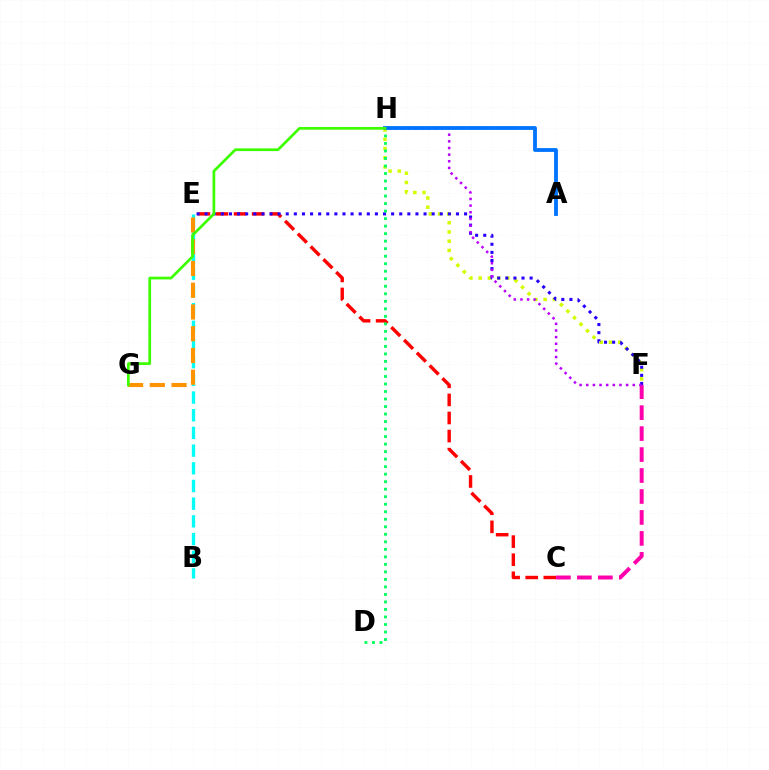{('B', 'E'): [{'color': '#00fff6', 'line_style': 'dashed', 'thickness': 2.4}], ('F', 'H'): [{'color': '#d1ff00', 'line_style': 'dotted', 'thickness': 2.51}, {'color': '#b900ff', 'line_style': 'dotted', 'thickness': 1.81}], ('E', 'G'): [{'color': '#ff9400', 'line_style': 'dashed', 'thickness': 2.95}], ('C', 'E'): [{'color': '#ff0000', 'line_style': 'dashed', 'thickness': 2.46}], ('E', 'F'): [{'color': '#2500ff', 'line_style': 'dotted', 'thickness': 2.2}], ('C', 'F'): [{'color': '#ff00ac', 'line_style': 'dashed', 'thickness': 2.85}], ('D', 'H'): [{'color': '#00ff5c', 'line_style': 'dotted', 'thickness': 2.04}], ('A', 'H'): [{'color': '#0074ff', 'line_style': 'solid', 'thickness': 2.75}], ('G', 'H'): [{'color': '#3dff00', 'line_style': 'solid', 'thickness': 1.96}]}